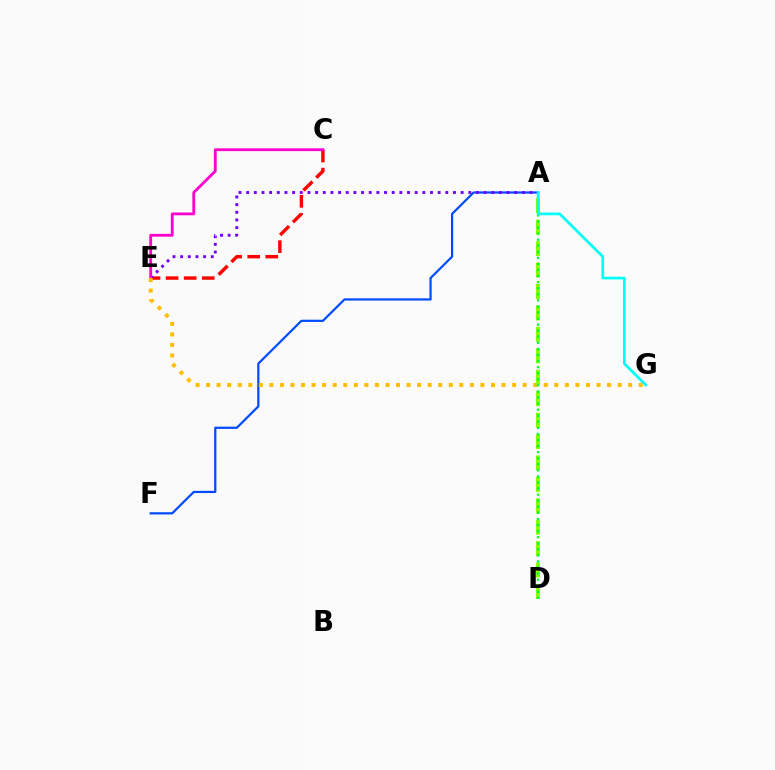{('A', 'F'): [{'color': '#004bff', 'line_style': 'solid', 'thickness': 1.6}], ('C', 'E'): [{'color': '#ff0000', 'line_style': 'dashed', 'thickness': 2.46}, {'color': '#ff00cf', 'line_style': 'solid', 'thickness': 2.02}], ('A', 'E'): [{'color': '#7200ff', 'line_style': 'dotted', 'thickness': 2.08}], ('E', 'G'): [{'color': '#ffbd00', 'line_style': 'dotted', 'thickness': 2.87}], ('A', 'D'): [{'color': '#84ff00', 'line_style': 'dashed', 'thickness': 2.91}, {'color': '#00ff39', 'line_style': 'dotted', 'thickness': 1.65}], ('A', 'G'): [{'color': '#00fff6', 'line_style': 'solid', 'thickness': 1.95}]}